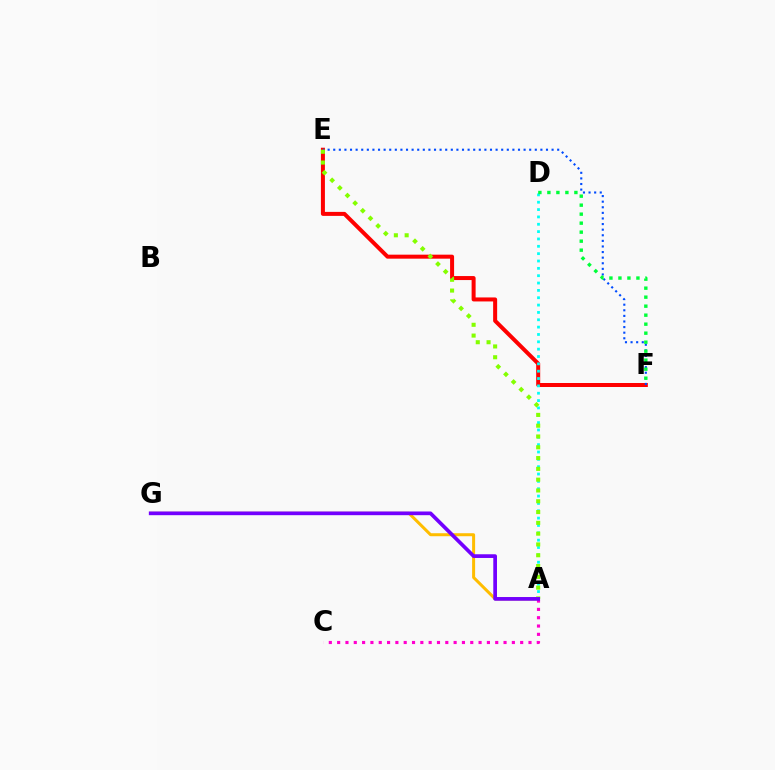{('E', 'F'): [{'color': '#ff0000', 'line_style': 'solid', 'thickness': 2.88}, {'color': '#004bff', 'line_style': 'dotted', 'thickness': 1.52}], ('A', 'G'): [{'color': '#ffbd00', 'line_style': 'solid', 'thickness': 2.16}, {'color': '#7200ff', 'line_style': 'solid', 'thickness': 2.66}], ('A', 'D'): [{'color': '#00fff6', 'line_style': 'dotted', 'thickness': 2.0}], ('A', 'E'): [{'color': '#84ff00', 'line_style': 'dotted', 'thickness': 2.93}], ('A', 'C'): [{'color': '#ff00cf', 'line_style': 'dotted', 'thickness': 2.26}], ('D', 'F'): [{'color': '#00ff39', 'line_style': 'dotted', 'thickness': 2.45}]}